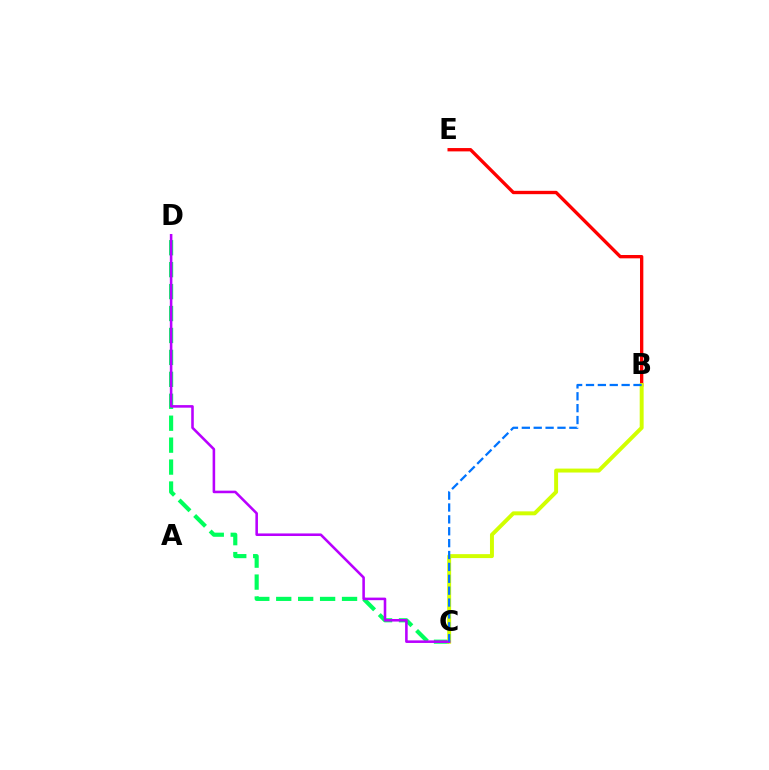{('B', 'E'): [{'color': '#ff0000', 'line_style': 'solid', 'thickness': 2.41}], ('C', 'D'): [{'color': '#00ff5c', 'line_style': 'dashed', 'thickness': 2.98}, {'color': '#b900ff', 'line_style': 'solid', 'thickness': 1.85}], ('B', 'C'): [{'color': '#d1ff00', 'line_style': 'solid', 'thickness': 2.84}, {'color': '#0074ff', 'line_style': 'dashed', 'thickness': 1.61}]}